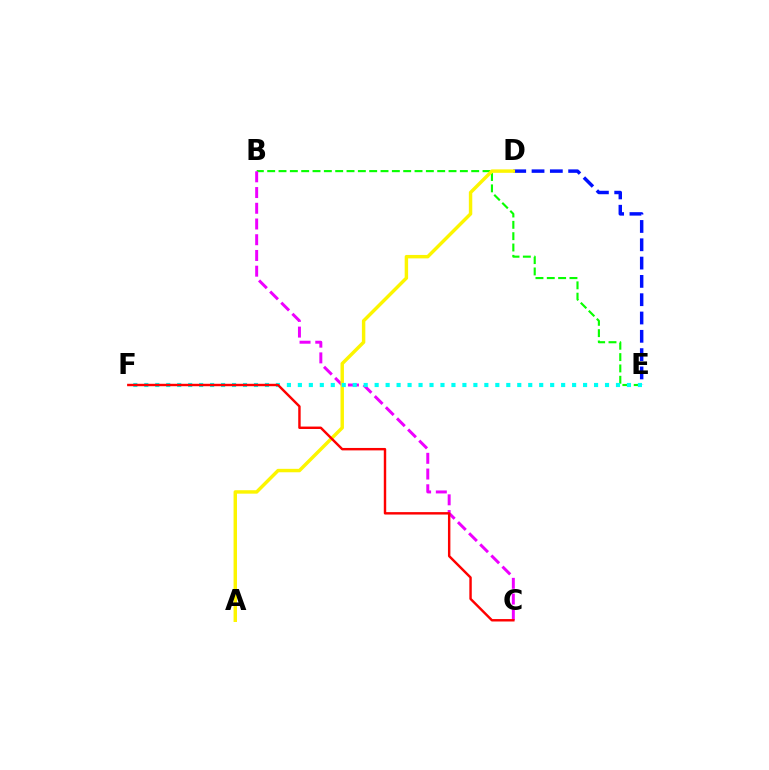{('B', 'E'): [{'color': '#08ff00', 'line_style': 'dashed', 'thickness': 1.54}], ('D', 'E'): [{'color': '#0010ff', 'line_style': 'dashed', 'thickness': 2.49}], ('B', 'C'): [{'color': '#ee00ff', 'line_style': 'dashed', 'thickness': 2.14}], ('A', 'D'): [{'color': '#fcf500', 'line_style': 'solid', 'thickness': 2.47}], ('E', 'F'): [{'color': '#00fff6', 'line_style': 'dotted', 'thickness': 2.98}], ('C', 'F'): [{'color': '#ff0000', 'line_style': 'solid', 'thickness': 1.75}]}